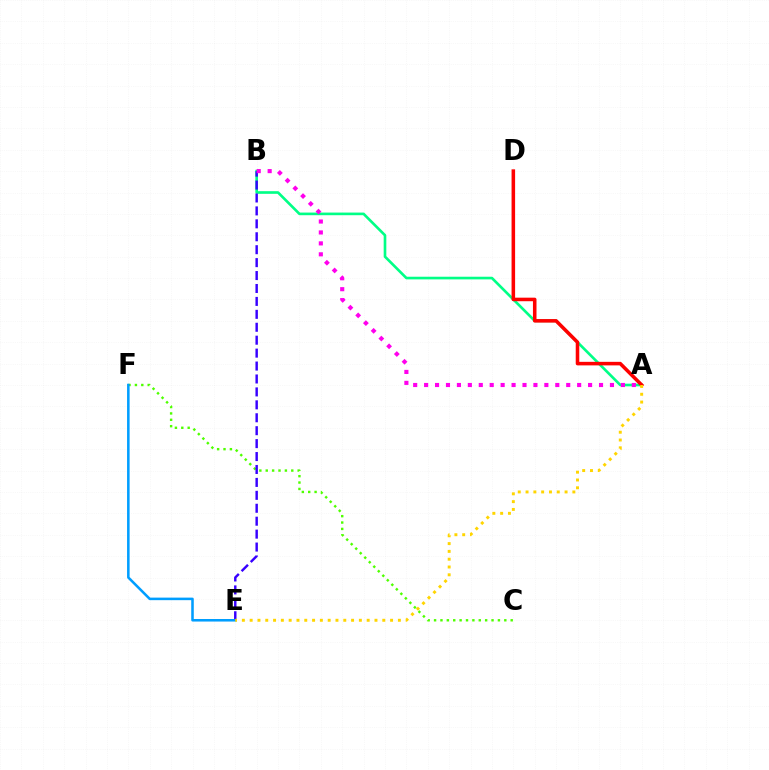{('A', 'B'): [{'color': '#00ff86', 'line_style': 'solid', 'thickness': 1.91}, {'color': '#ff00ed', 'line_style': 'dotted', 'thickness': 2.97}], ('C', 'F'): [{'color': '#4fff00', 'line_style': 'dotted', 'thickness': 1.73}], ('A', 'D'): [{'color': '#ff0000', 'line_style': 'solid', 'thickness': 2.55}], ('B', 'E'): [{'color': '#3700ff', 'line_style': 'dashed', 'thickness': 1.76}], ('E', 'F'): [{'color': '#009eff', 'line_style': 'solid', 'thickness': 1.84}], ('A', 'E'): [{'color': '#ffd500', 'line_style': 'dotted', 'thickness': 2.12}]}